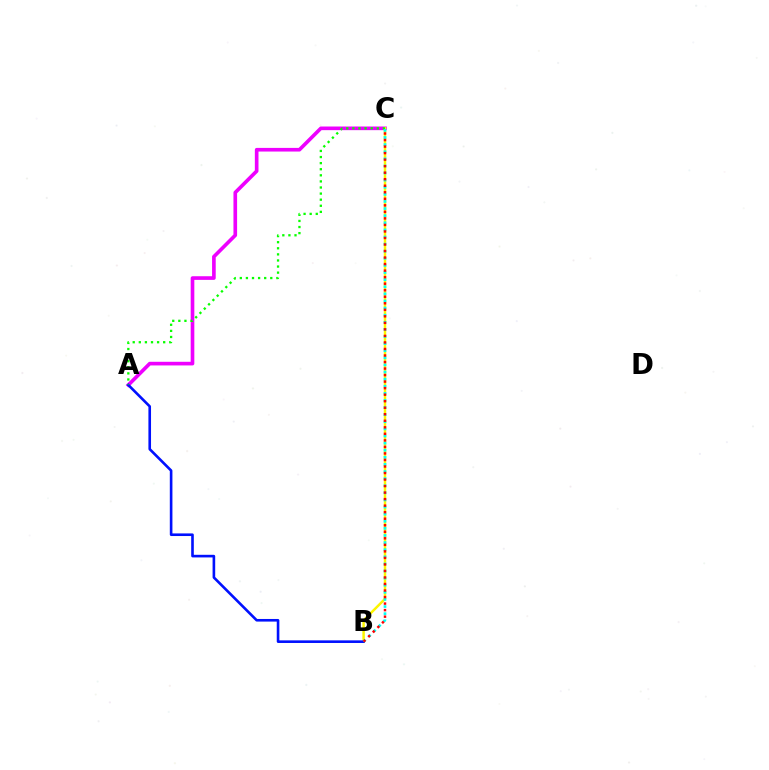{('A', 'C'): [{'color': '#ee00ff', 'line_style': 'solid', 'thickness': 2.63}, {'color': '#08ff00', 'line_style': 'dotted', 'thickness': 1.66}], ('B', 'C'): [{'color': '#fcf500', 'line_style': 'solid', 'thickness': 1.78}, {'color': '#00fff6', 'line_style': 'dotted', 'thickness': 1.93}, {'color': '#ff0000', 'line_style': 'dotted', 'thickness': 1.77}], ('A', 'B'): [{'color': '#0010ff', 'line_style': 'solid', 'thickness': 1.88}]}